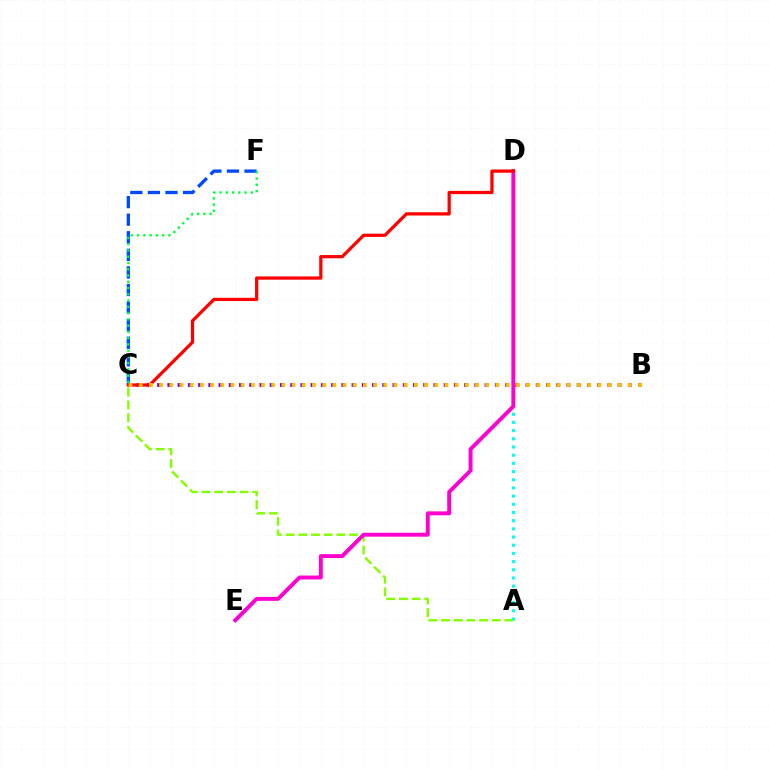{('A', 'C'): [{'color': '#84ff00', 'line_style': 'dashed', 'thickness': 1.72}], ('B', 'C'): [{'color': '#7200ff', 'line_style': 'dotted', 'thickness': 2.78}, {'color': '#ffbd00', 'line_style': 'dotted', 'thickness': 2.77}], ('A', 'D'): [{'color': '#00fff6', 'line_style': 'dotted', 'thickness': 2.22}], ('C', 'F'): [{'color': '#004bff', 'line_style': 'dashed', 'thickness': 2.39}, {'color': '#00ff39', 'line_style': 'dotted', 'thickness': 1.7}], ('D', 'E'): [{'color': '#ff00cf', 'line_style': 'solid', 'thickness': 2.81}], ('C', 'D'): [{'color': '#ff0000', 'line_style': 'solid', 'thickness': 2.34}]}